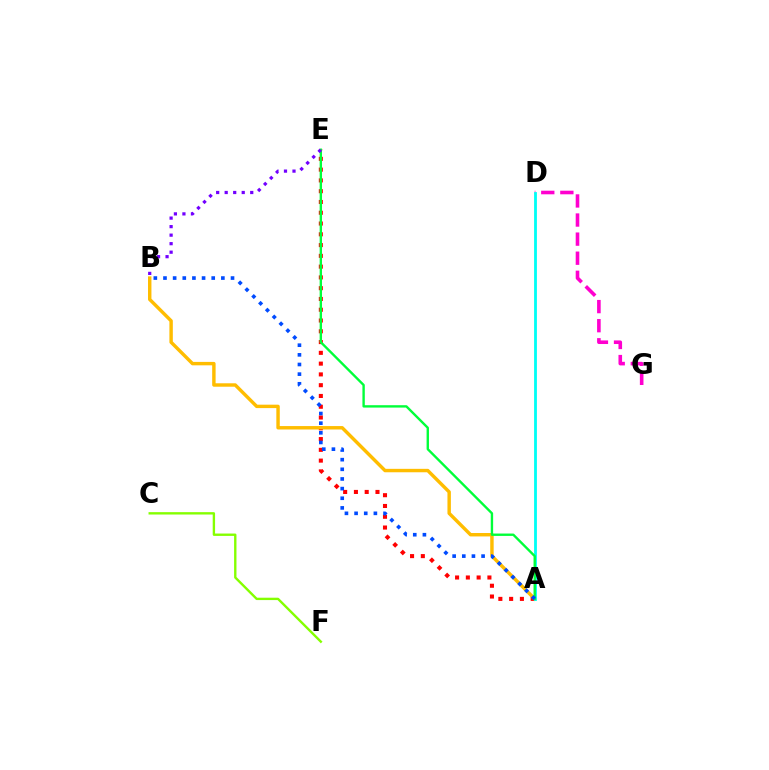{('D', 'G'): [{'color': '#ff00cf', 'line_style': 'dashed', 'thickness': 2.59}], ('A', 'E'): [{'color': '#ff0000', 'line_style': 'dotted', 'thickness': 2.93}, {'color': '#00ff39', 'line_style': 'solid', 'thickness': 1.71}], ('A', 'B'): [{'color': '#ffbd00', 'line_style': 'solid', 'thickness': 2.47}, {'color': '#004bff', 'line_style': 'dotted', 'thickness': 2.62}], ('C', 'F'): [{'color': '#84ff00', 'line_style': 'solid', 'thickness': 1.71}], ('A', 'D'): [{'color': '#00fff6', 'line_style': 'solid', 'thickness': 2.02}], ('B', 'E'): [{'color': '#7200ff', 'line_style': 'dotted', 'thickness': 2.31}]}